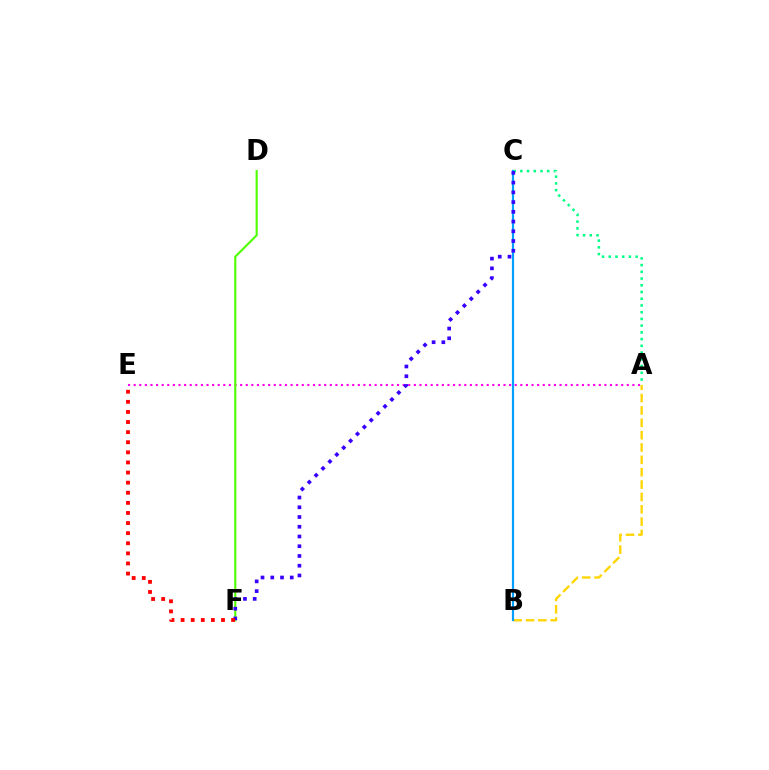{('A', 'E'): [{'color': '#ff00ed', 'line_style': 'dotted', 'thickness': 1.52}], ('D', 'F'): [{'color': '#4fff00', 'line_style': 'solid', 'thickness': 1.54}], ('A', 'C'): [{'color': '#00ff86', 'line_style': 'dotted', 'thickness': 1.83}], ('A', 'B'): [{'color': '#ffd500', 'line_style': 'dashed', 'thickness': 1.68}], ('B', 'C'): [{'color': '#009eff', 'line_style': 'solid', 'thickness': 1.57}], ('C', 'F'): [{'color': '#3700ff', 'line_style': 'dotted', 'thickness': 2.65}], ('E', 'F'): [{'color': '#ff0000', 'line_style': 'dotted', 'thickness': 2.74}]}